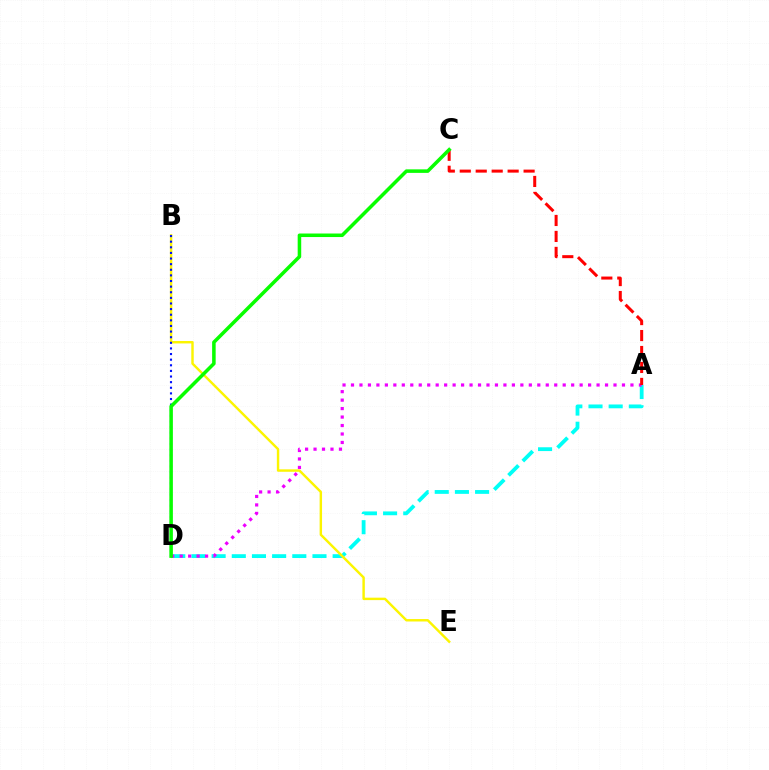{('A', 'D'): [{'color': '#00fff6', 'line_style': 'dashed', 'thickness': 2.74}, {'color': '#ee00ff', 'line_style': 'dotted', 'thickness': 2.3}], ('B', 'E'): [{'color': '#fcf500', 'line_style': 'solid', 'thickness': 1.75}], ('B', 'D'): [{'color': '#0010ff', 'line_style': 'dotted', 'thickness': 1.53}], ('A', 'C'): [{'color': '#ff0000', 'line_style': 'dashed', 'thickness': 2.17}], ('C', 'D'): [{'color': '#08ff00', 'line_style': 'solid', 'thickness': 2.55}]}